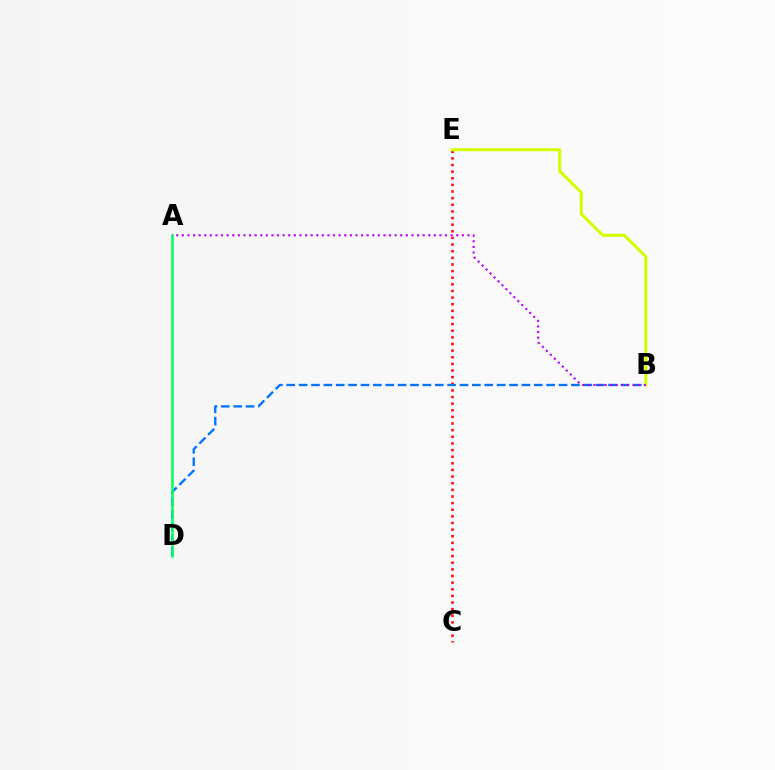{('C', 'E'): [{'color': '#ff0000', 'line_style': 'dotted', 'thickness': 1.8}], ('B', 'D'): [{'color': '#0074ff', 'line_style': 'dashed', 'thickness': 1.68}], ('B', 'E'): [{'color': '#d1ff00', 'line_style': 'solid', 'thickness': 2.16}], ('A', 'D'): [{'color': '#00ff5c', 'line_style': 'solid', 'thickness': 1.81}], ('A', 'B'): [{'color': '#b900ff', 'line_style': 'dotted', 'thickness': 1.52}]}